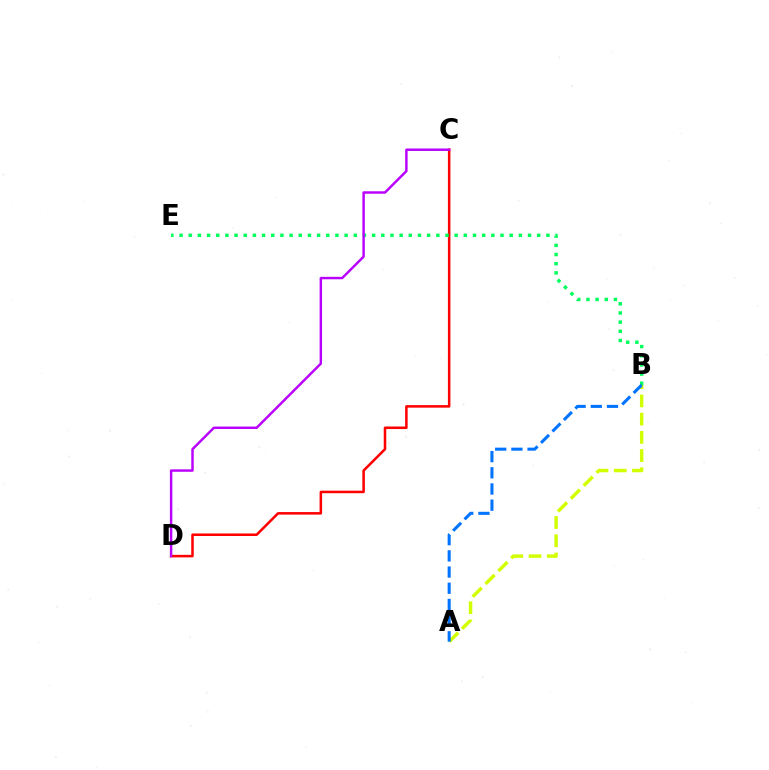{('A', 'B'): [{'color': '#d1ff00', 'line_style': 'dashed', 'thickness': 2.47}, {'color': '#0074ff', 'line_style': 'dashed', 'thickness': 2.2}], ('C', 'D'): [{'color': '#ff0000', 'line_style': 'solid', 'thickness': 1.82}, {'color': '#b900ff', 'line_style': 'solid', 'thickness': 1.76}], ('B', 'E'): [{'color': '#00ff5c', 'line_style': 'dotted', 'thickness': 2.49}]}